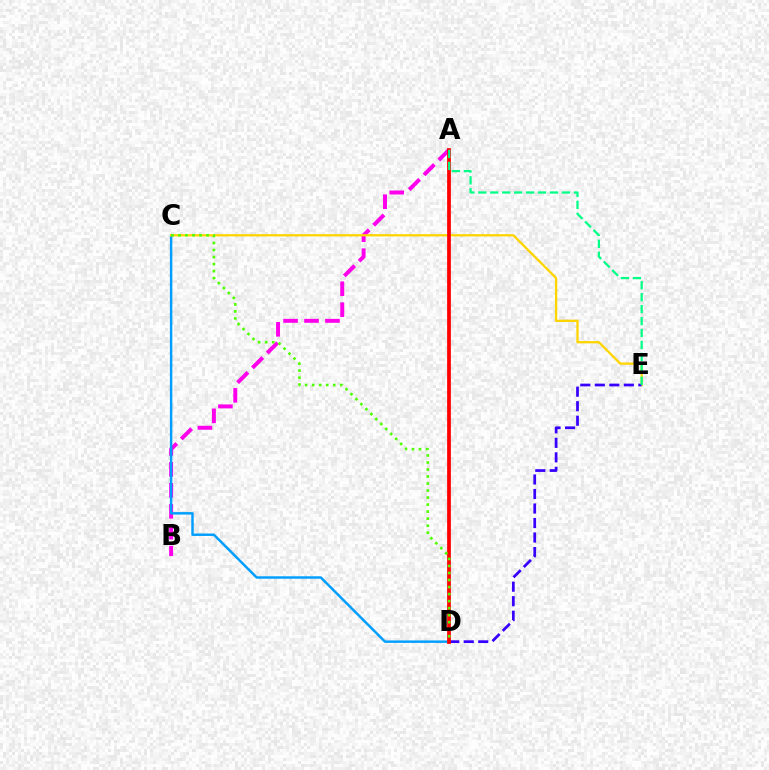{('A', 'B'): [{'color': '#ff00ed', 'line_style': 'dashed', 'thickness': 2.85}], ('C', 'D'): [{'color': '#009eff', 'line_style': 'solid', 'thickness': 1.77}, {'color': '#4fff00', 'line_style': 'dotted', 'thickness': 1.91}], ('C', 'E'): [{'color': '#ffd500', 'line_style': 'solid', 'thickness': 1.65}], ('D', 'E'): [{'color': '#3700ff', 'line_style': 'dashed', 'thickness': 1.97}], ('A', 'D'): [{'color': '#ff0000', 'line_style': 'solid', 'thickness': 2.69}], ('A', 'E'): [{'color': '#00ff86', 'line_style': 'dashed', 'thickness': 1.62}]}